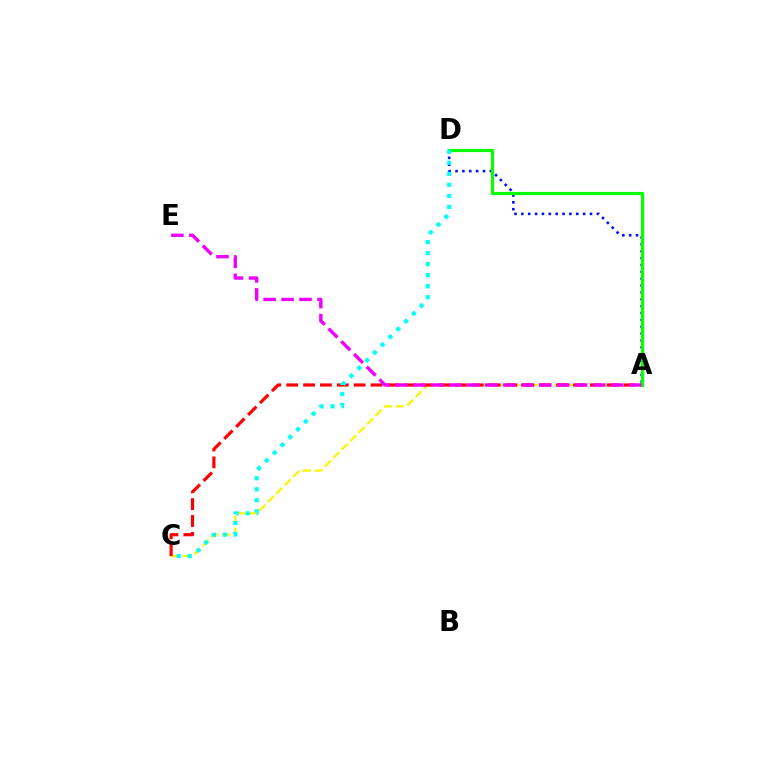{('A', 'D'): [{'color': '#0010ff', 'line_style': 'dotted', 'thickness': 1.86}, {'color': '#08ff00', 'line_style': 'solid', 'thickness': 2.29}], ('A', 'C'): [{'color': '#fcf500', 'line_style': 'dashed', 'thickness': 1.63}, {'color': '#ff0000', 'line_style': 'dashed', 'thickness': 2.29}], ('A', 'E'): [{'color': '#ee00ff', 'line_style': 'dashed', 'thickness': 2.44}], ('C', 'D'): [{'color': '#00fff6', 'line_style': 'dotted', 'thickness': 2.99}]}